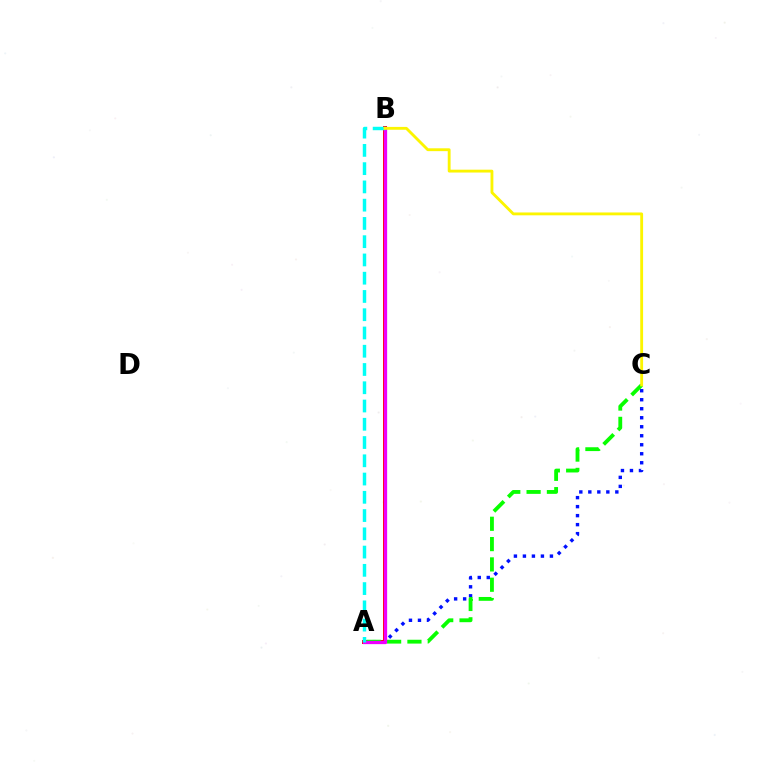{('A', 'C'): [{'color': '#0010ff', 'line_style': 'dotted', 'thickness': 2.45}, {'color': '#08ff00', 'line_style': 'dashed', 'thickness': 2.76}], ('A', 'B'): [{'color': '#ff0000', 'line_style': 'solid', 'thickness': 2.84}, {'color': '#ee00ff', 'line_style': 'solid', 'thickness': 2.36}, {'color': '#00fff6', 'line_style': 'dashed', 'thickness': 2.48}], ('B', 'C'): [{'color': '#fcf500', 'line_style': 'solid', 'thickness': 2.05}]}